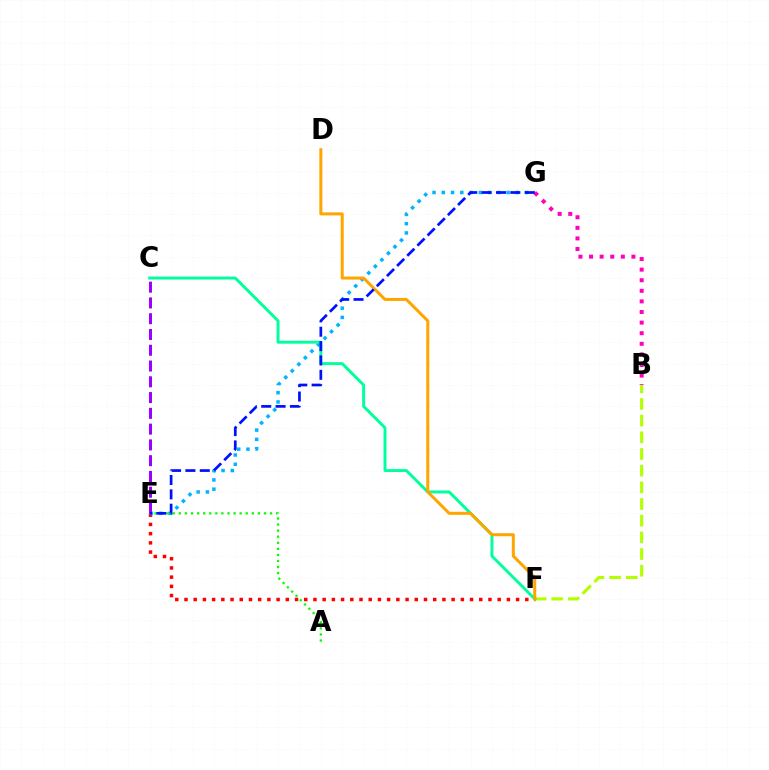{('E', 'F'): [{'color': '#ff0000', 'line_style': 'dotted', 'thickness': 2.5}], ('B', 'F'): [{'color': '#b3ff00', 'line_style': 'dashed', 'thickness': 2.27}], ('E', 'G'): [{'color': '#00b5ff', 'line_style': 'dotted', 'thickness': 2.52}, {'color': '#0010ff', 'line_style': 'dashed', 'thickness': 1.95}], ('C', 'F'): [{'color': '#00ff9d', 'line_style': 'solid', 'thickness': 2.11}], ('A', 'E'): [{'color': '#08ff00', 'line_style': 'dotted', 'thickness': 1.65}], ('C', 'E'): [{'color': '#9b00ff', 'line_style': 'dashed', 'thickness': 2.14}], ('D', 'F'): [{'color': '#ffa500', 'line_style': 'solid', 'thickness': 2.17}], ('B', 'G'): [{'color': '#ff00bd', 'line_style': 'dotted', 'thickness': 2.88}]}